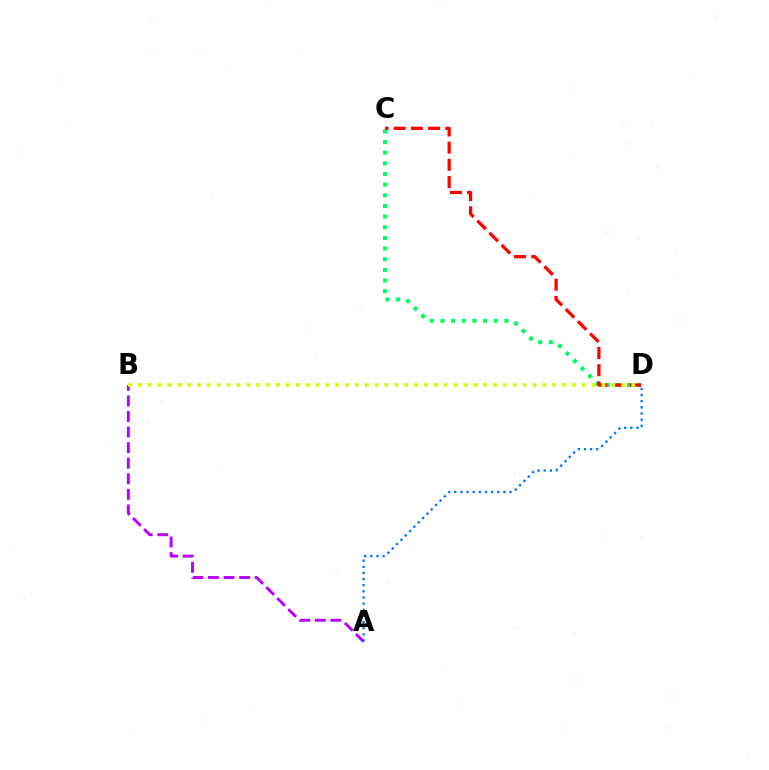{('C', 'D'): [{'color': '#00ff5c', 'line_style': 'dotted', 'thickness': 2.89}, {'color': '#ff0000', 'line_style': 'dashed', 'thickness': 2.34}], ('A', 'B'): [{'color': '#b900ff', 'line_style': 'dashed', 'thickness': 2.12}], ('A', 'D'): [{'color': '#0074ff', 'line_style': 'dotted', 'thickness': 1.67}], ('B', 'D'): [{'color': '#d1ff00', 'line_style': 'dotted', 'thickness': 2.68}]}